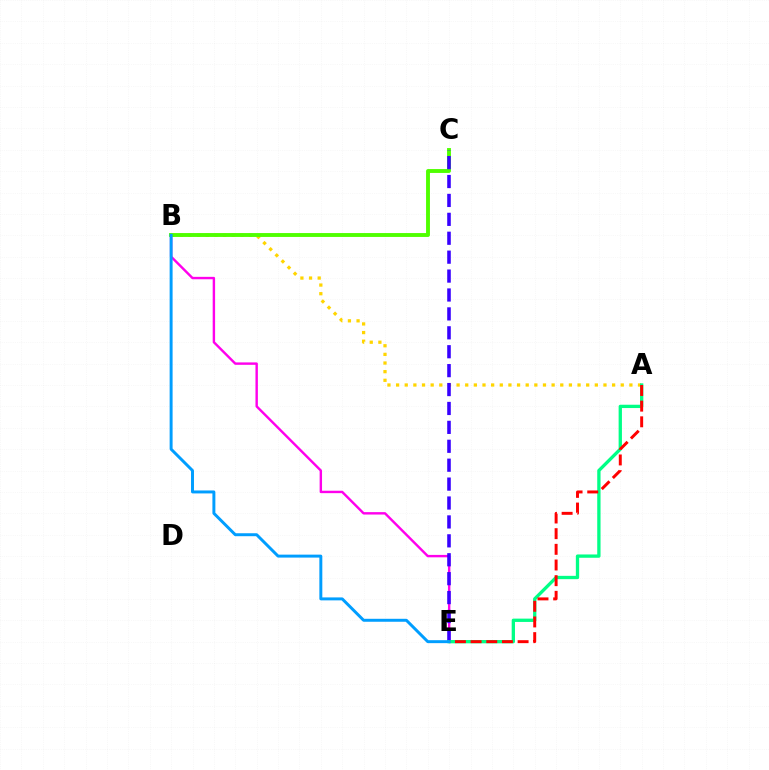{('B', 'E'): [{'color': '#ff00ed', 'line_style': 'solid', 'thickness': 1.74}, {'color': '#009eff', 'line_style': 'solid', 'thickness': 2.13}], ('A', 'B'): [{'color': '#ffd500', 'line_style': 'dotted', 'thickness': 2.35}], ('B', 'C'): [{'color': '#4fff00', 'line_style': 'solid', 'thickness': 2.8}], ('C', 'E'): [{'color': '#3700ff', 'line_style': 'dashed', 'thickness': 2.57}], ('A', 'E'): [{'color': '#00ff86', 'line_style': 'solid', 'thickness': 2.38}, {'color': '#ff0000', 'line_style': 'dashed', 'thickness': 2.13}]}